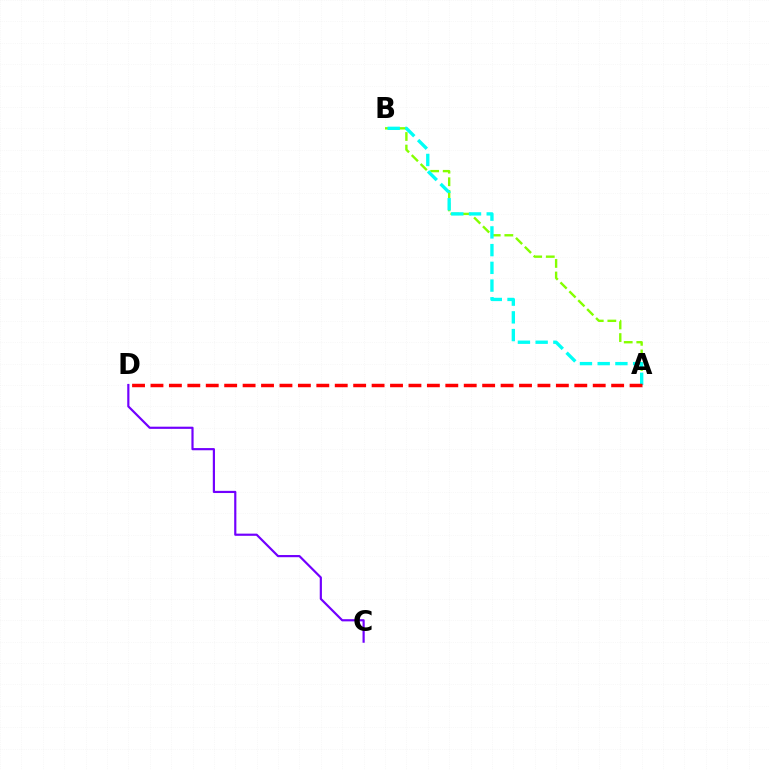{('A', 'B'): [{'color': '#84ff00', 'line_style': 'dashed', 'thickness': 1.71}, {'color': '#00fff6', 'line_style': 'dashed', 'thickness': 2.41}], ('C', 'D'): [{'color': '#7200ff', 'line_style': 'solid', 'thickness': 1.57}], ('A', 'D'): [{'color': '#ff0000', 'line_style': 'dashed', 'thickness': 2.5}]}